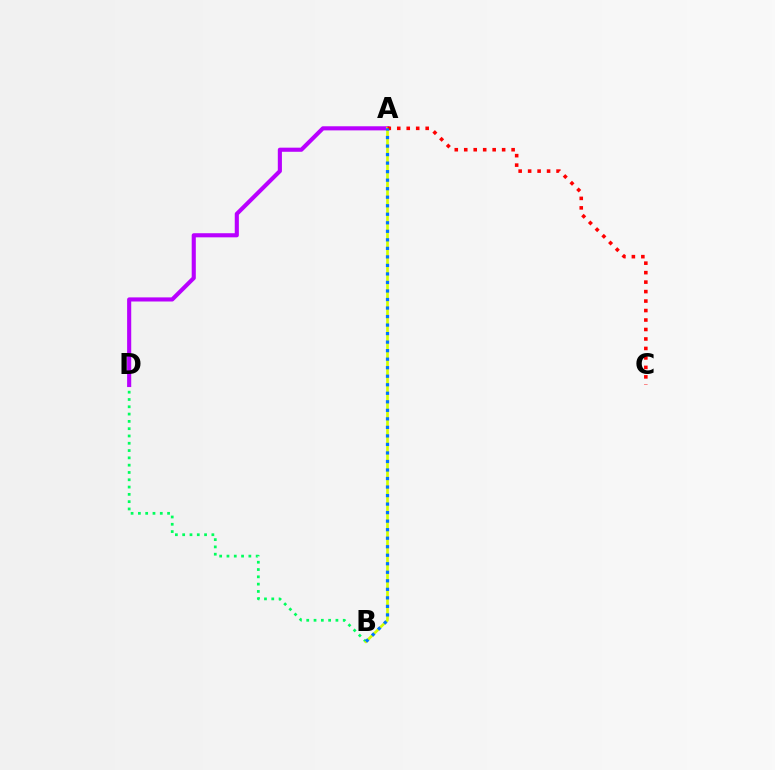{('B', 'D'): [{'color': '#00ff5c', 'line_style': 'dotted', 'thickness': 1.98}], ('A', 'D'): [{'color': '#b900ff', 'line_style': 'solid', 'thickness': 2.96}], ('A', 'B'): [{'color': '#d1ff00', 'line_style': 'solid', 'thickness': 1.93}, {'color': '#0074ff', 'line_style': 'dotted', 'thickness': 2.32}], ('A', 'C'): [{'color': '#ff0000', 'line_style': 'dotted', 'thickness': 2.57}]}